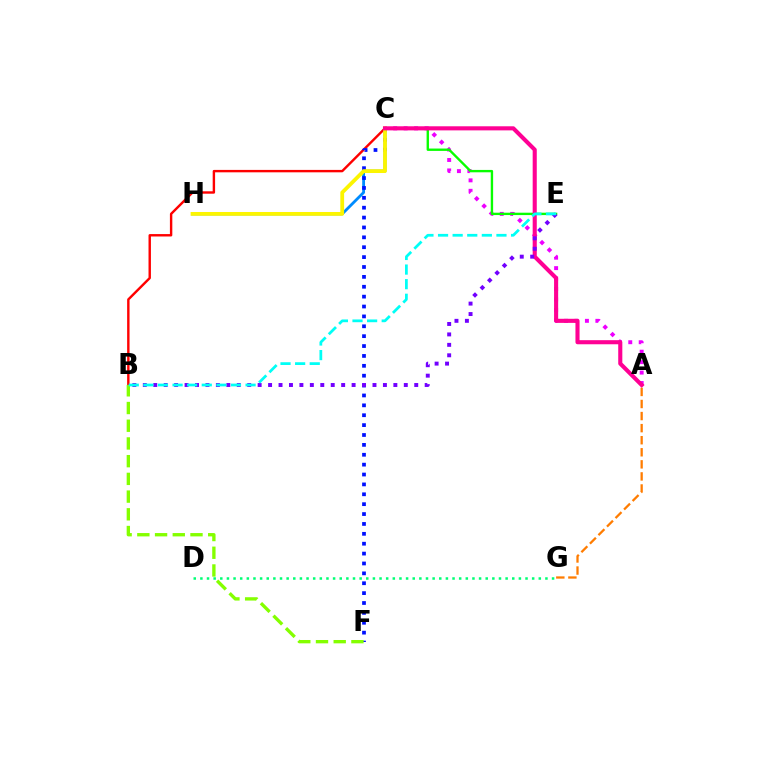{('C', 'H'): [{'color': '#008cff', 'line_style': 'solid', 'thickness': 2.03}, {'color': '#fcf500', 'line_style': 'solid', 'thickness': 2.73}], ('A', 'C'): [{'color': '#ee00ff', 'line_style': 'dotted', 'thickness': 2.84}, {'color': '#ff0094', 'line_style': 'solid', 'thickness': 2.95}], ('C', 'E'): [{'color': '#08ff00', 'line_style': 'solid', 'thickness': 1.71}], ('D', 'G'): [{'color': '#00ff74', 'line_style': 'dotted', 'thickness': 1.8}], ('B', 'C'): [{'color': '#ff0000', 'line_style': 'solid', 'thickness': 1.74}], ('C', 'F'): [{'color': '#0010ff', 'line_style': 'dotted', 'thickness': 2.69}], ('B', 'E'): [{'color': '#7200ff', 'line_style': 'dotted', 'thickness': 2.84}, {'color': '#00fff6', 'line_style': 'dashed', 'thickness': 1.98}], ('A', 'G'): [{'color': '#ff7c00', 'line_style': 'dashed', 'thickness': 1.64}], ('B', 'F'): [{'color': '#84ff00', 'line_style': 'dashed', 'thickness': 2.41}]}